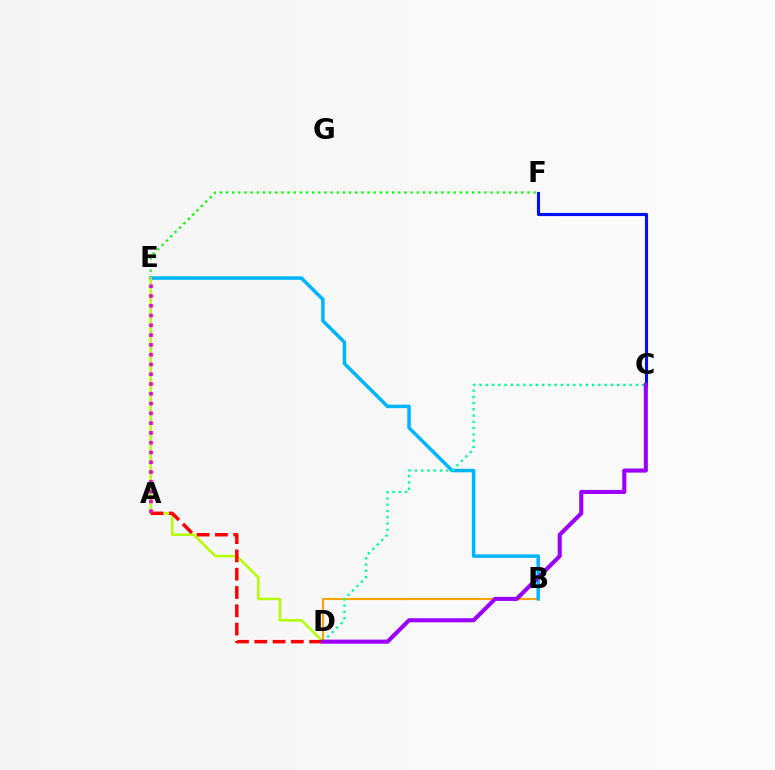{('E', 'F'): [{'color': '#08ff00', 'line_style': 'dotted', 'thickness': 1.67}], ('B', 'D'): [{'color': '#ffa500', 'line_style': 'solid', 'thickness': 1.5}], ('B', 'E'): [{'color': '#00b5ff', 'line_style': 'solid', 'thickness': 2.52}], ('C', 'F'): [{'color': '#0010ff', 'line_style': 'solid', 'thickness': 2.25}], ('D', 'E'): [{'color': '#b3ff00', 'line_style': 'solid', 'thickness': 1.81}], ('C', 'D'): [{'color': '#00ff9d', 'line_style': 'dotted', 'thickness': 1.7}, {'color': '#9b00ff', 'line_style': 'solid', 'thickness': 2.94}], ('A', 'D'): [{'color': '#ff0000', 'line_style': 'dashed', 'thickness': 2.48}], ('A', 'E'): [{'color': '#ff00bd', 'line_style': 'dotted', 'thickness': 2.66}]}